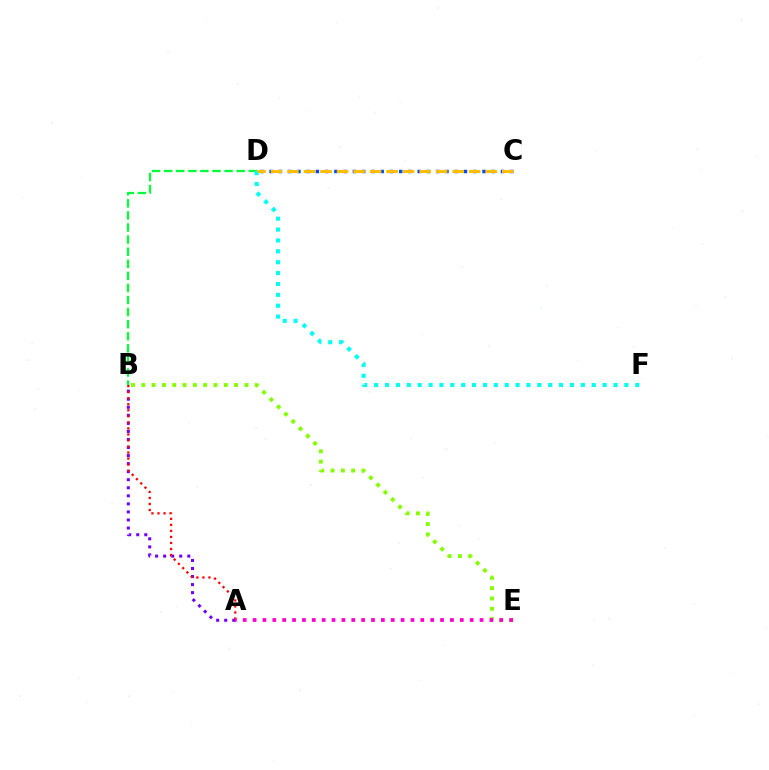{('A', 'B'): [{'color': '#7200ff', 'line_style': 'dotted', 'thickness': 2.19}, {'color': '#ff0000', 'line_style': 'dotted', 'thickness': 1.64}], ('B', 'D'): [{'color': '#00ff39', 'line_style': 'dashed', 'thickness': 1.64}], ('B', 'E'): [{'color': '#84ff00', 'line_style': 'dotted', 'thickness': 2.8}], ('A', 'E'): [{'color': '#ff00cf', 'line_style': 'dotted', 'thickness': 2.68}], ('C', 'D'): [{'color': '#004bff', 'line_style': 'dotted', 'thickness': 2.51}, {'color': '#ffbd00', 'line_style': 'dashed', 'thickness': 2.24}], ('D', 'F'): [{'color': '#00fff6', 'line_style': 'dotted', 'thickness': 2.96}]}